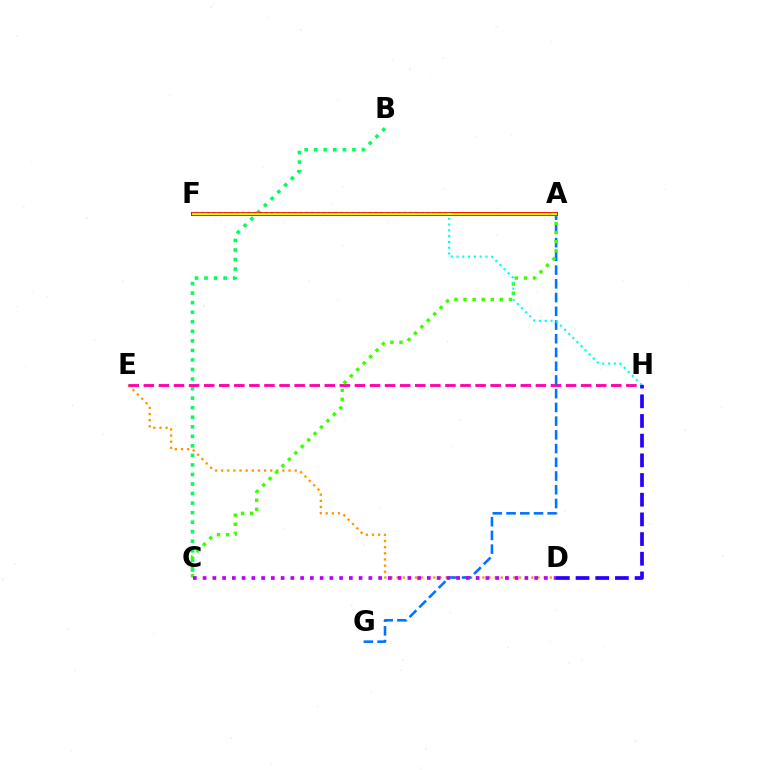{('D', 'E'): [{'color': '#ff9400', 'line_style': 'dotted', 'thickness': 1.66}], ('B', 'C'): [{'color': '#00ff5c', 'line_style': 'dotted', 'thickness': 2.59}], ('E', 'H'): [{'color': '#ff00ac', 'line_style': 'dashed', 'thickness': 2.05}], ('A', 'G'): [{'color': '#0074ff', 'line_style': 'dashed', 'thickness': 1.86}], ('A', 'C'): [{'color': '#3dff00', 'line_style': 'dotted', 'thickness': 2.47}], ('A', 'F'): [{'color': '#ff0000', 'line_style': 'solid', 'thickness': 2.86}, {'color': '#d1ff00', 'line_style': 'solid', 'thickness': 1.57}], ('F', 'H'): [{'color': '#00fff6', 'line_style': 'dotted', 'thickness': 1.57}], ('D', 'H'): [{'color': '#2500ff', 'line_style': 'dashed', 'thickness': 2.67}], ('C', 'D'): [{'color': '#b900ff', 'line_style': 'dotted', 'thickness': 2.65}]}